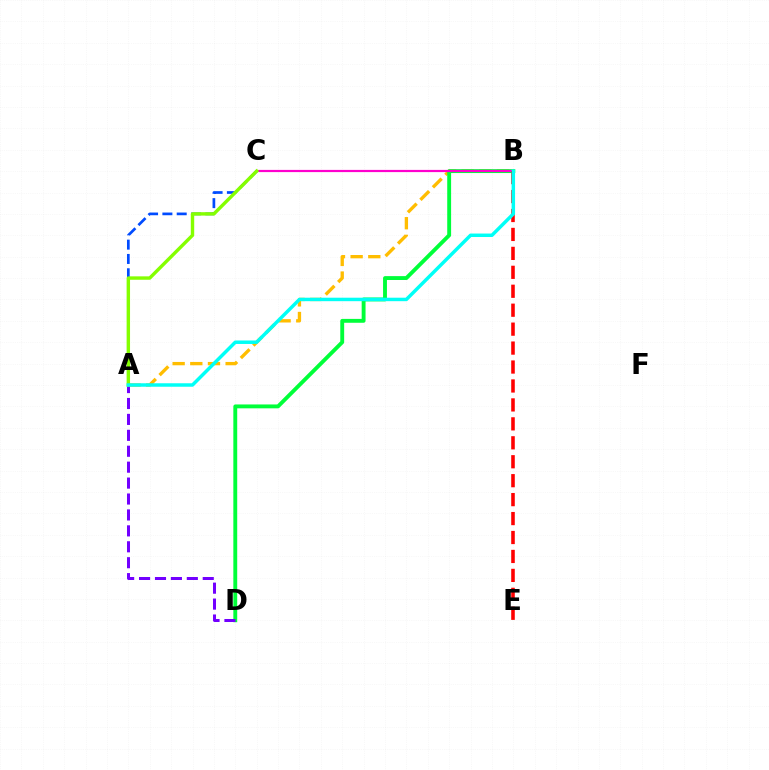{('A', 'B'): [{'color': '#ffbd00', 'line_style': 'dashed', 'thickness': 2.4}, {'color': '#00fff6', 'line_style': 'solid', 'thickness': 2.5}], ('B', 'D'): [{'color': '#00ff39', 'line_style': 'solid', 'thickness': 2.79}], ('A', 'C'): [{'color': '#004bff', 'line_style': 'dashed', 'thickness': 1.94}, {'color': '#84ff00', 'line_style': 'solid', 'thickness': 2.46}], ('A', 'D'): [{'color': '#7200ff', 'line_style': 'dashed', 'thickness': 2.16}], ('B', 'C'): [{'color': '#ff00cf', 'line_style': 'solid', 'thickness': 1.59}], ('B', 'E'): [{'color': '#ff0000', 'line_style': 'dashed', 'thickness': 2.57}]}